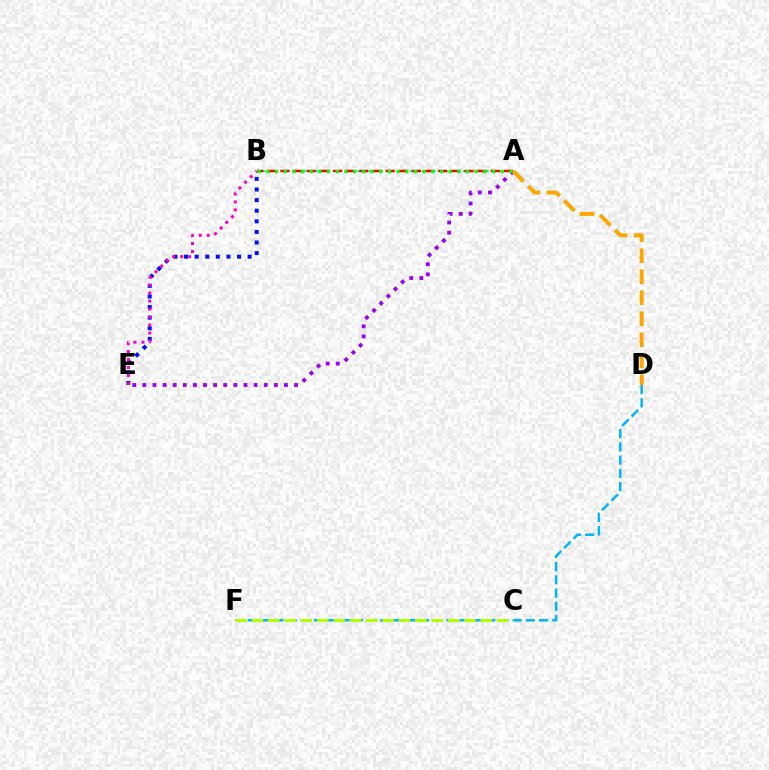{('B', 'E'): [{'color': '#0010ff', 'line_style': 'dotted', 'thickness': 2.88}, {'color': '#ff00bd', 'line_style': 'dotted', 'thickness': 2.17}], ('A', 'B'): [{'color': '#00ff9d', 'line_style': 'dotted', 'thickness': 1.6}, {'color': '#ff0000', 'line_style': 'dashed', 'thickness': 1.79}, {'color': '#08ff00', 'line_style': 'dotted', 'thickness': 2.36}], ('D', 'F'): [{'color': '#00b5ff', 'line_style': 'dashed', 'thickness': 1.8}], ('A', 'E'): [{'color': '#9b00ff', 'line_style': 'dotted', 'thickness': 2.75}], ('C', 'F'): [{'color': '#b3ff00', 'line_style': 'dashed', 'thickness': 2.22}], ('A', 'D'): [{'color': '#ffa500', 'line_style': 'dashed', 'thickness': 2.85}]}